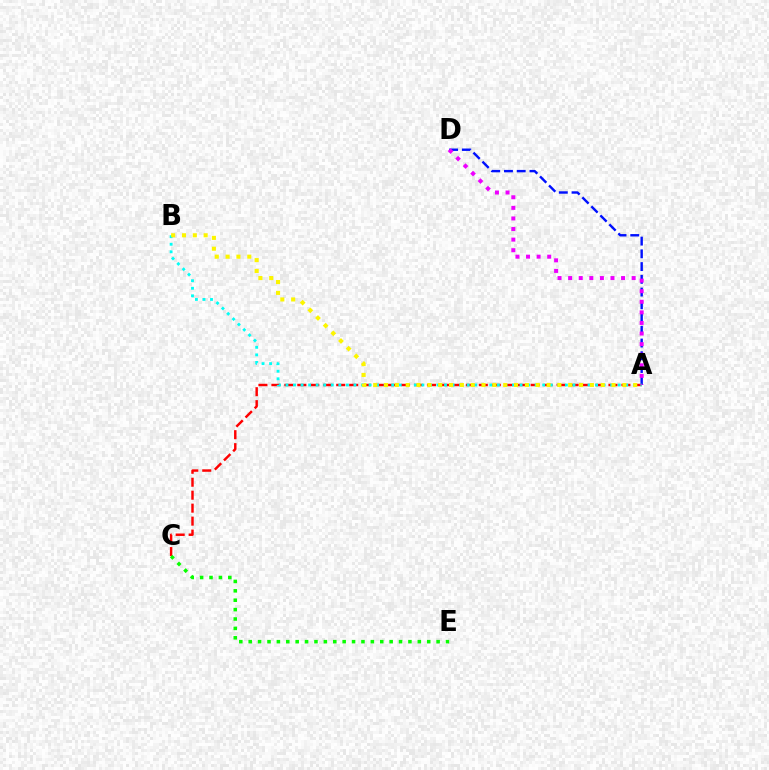{('A', 'D'): [{'color': '#0010ff', 'line_style': 'dashed', 'thickness': 1.73}, {'color': '#ee00ff', 'line_style': 'dotted', 'thickness': 2.88}], ('A', 'C'): [{'color': '#ff0000', 'line_style': 'dashed', 'thickness': 1.76}], ('C', 'E'): [{'color': '#08ff00', 'line_style': 'dotted', 'thickness': 2.55}], ('A', 'B'): [{'color': '#00fff6', 'line_style': 'dotted', 'thickness': 2.05}, {'color': '#fcf500', 'line_style': 'dotted', 'thickness': 2.94}]}